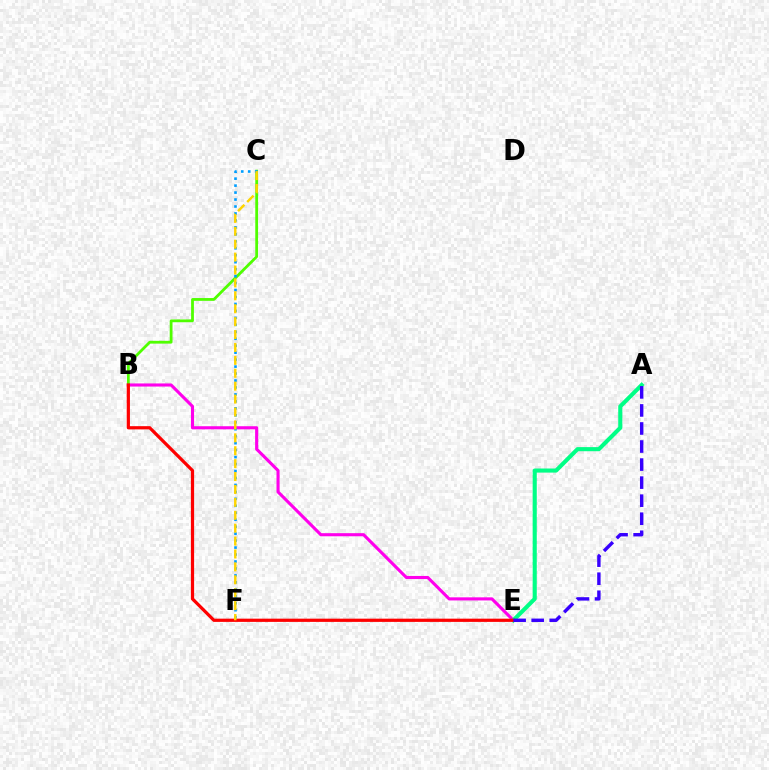{('B', 'E'): [{'color': '#ff00ed', 'line_style': 'solid', 'thickness': 2.23}, {'color': '#ff0000', 'line_style': 'solid', 'thickness': 2.32}], ('A', 'E'): [{'color': '#00ff86', 'line_style': 'solid', 'thickness': 2.95}, {'color': '#3700ff', 'line_style': 'dashed', 'thickness': 2.45}], ('B', 'C'): [{'color': '#4fff00', 'line_style': 'solid', 'thickness': 2.01}], ('C', 'F'): [{'color': '#009eff', 'line_style': 'dotted', 'thickness': 1.89}, {'color': '#ffd500', 'line_style': 'dashed', 'thickness': 1.75}]}